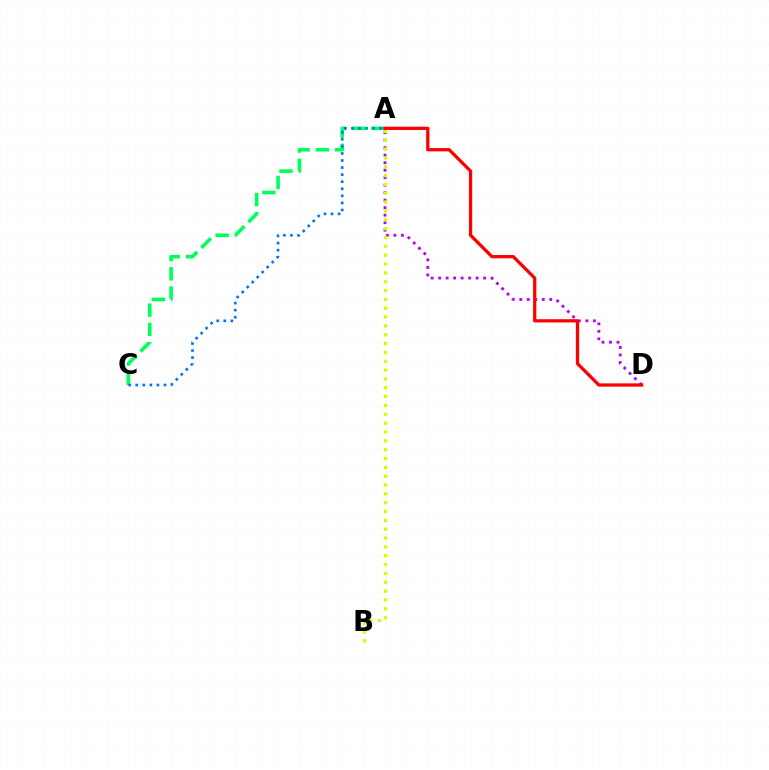{('A', 'C'): [{'color': '#00ff5c', 'line_style': 'dashed', 'thickness': 2.62}, {'color': '#0074ff', 'line_style': 'dotted', 'thickness': 1.92}], ('A', 'D'): [{'color': '#b900ff', 'line_style': 'dotted', 'thickness': 2.04}, {'color': '#ff0000', 'line_style': 'solid', 'thickness': 2.35}], ('A', 'B'): [{'color': '#d1ff00', 'line_style': 'dotted', 'thickness': 2.4}]}